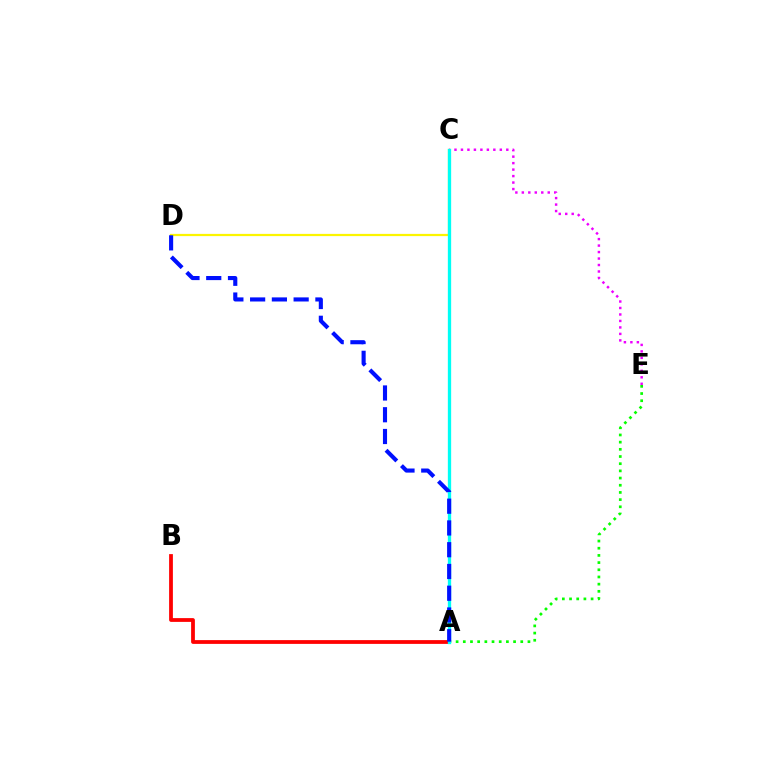{('A', 'E'): [{'color': '#08ff00', 'line_style': 'dotted', 'thickness': 1.95}], ('C', 'E'): [{'color': '#ee00ff', 'line_style': 'dotted', 'thickness': 1.76}], ('A', 'B'): [{'color': '#ff0000', 'line_style': 'solid', 'thickness': 2.71}], ('C', 'D'): [{'color': '#fcf500', 'line_style': 'solid', 'thickness': 1.6}], ('A', 'C'): [{'color': '#00fff6', 'line_style': 'solid', 'thickness': 2.38}], ('A', 'D'): [{'color': '#0010ff', 'line_style': 'dashed', 'thickness': 2.96}]}